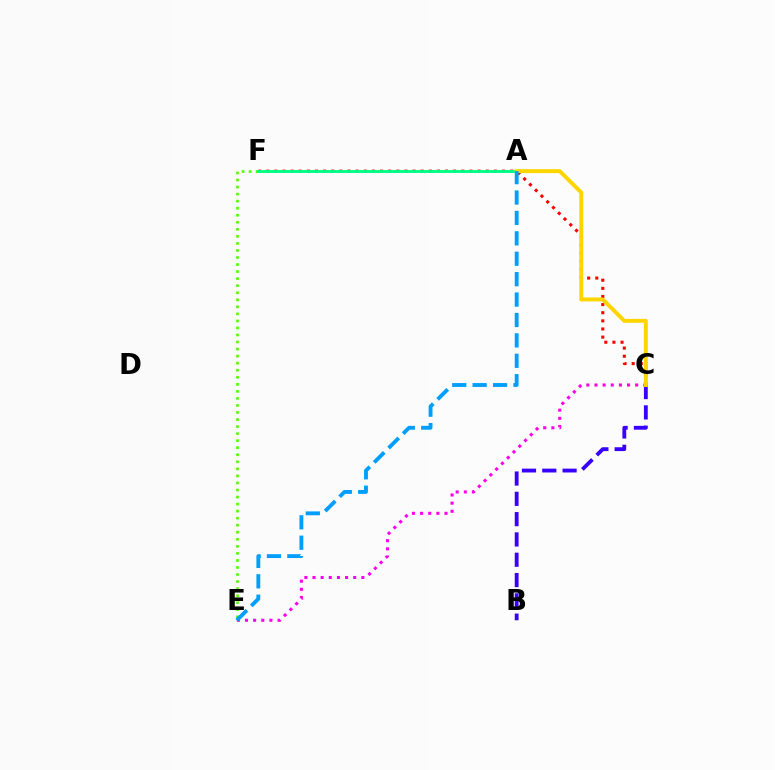{('E', 'F'): [{'color': '#4fff00', 'line_style': 'dotted', 'thickness': 1.91}], ('C', 'F'): [{'color': '#ff0000', 'line_style': 'dotted', 'thickness': 2.21}], ('A', 'F'): [{'color': '#00ff86', 'line_style': 'solid', 'thickness': 2.09}], ('C', 'E'): [{'color': '#ff00ed', 'line_style': 'dotted', 'thickness': 2.21}], ('B', 'C'): [{'color': '#3700ff', 'line_style': 'dashed', 'thickness': 2.76}], ('A', 'C'): [{'color': '#ffd500', 'line_style': 'solid', 'thickness': 2.83}], ('A', 'E'): [{'color': '#009eff', 'line_style': 'dashed', 'thickness': 2.77}]}